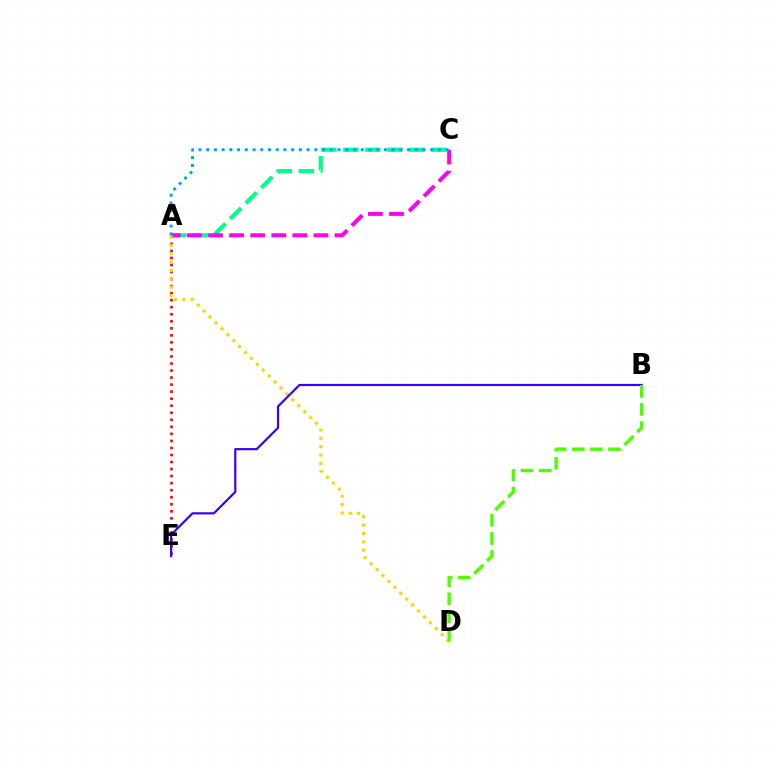{('A', 'C'): [{'color': '#00ff86', 'line_style': 'dashed', 'thickness': 2.99}, {'color': '#ff00ed', 'line_style': 'dashed', 'thickness': 2.87}, {'color': '#009eff', 'line_style': 'dotted', 'thickness': 2.1}], ('A', 'E'): [{'color': '#ff0000', 'line_style': 'dotted', 'thickness': 1.91}], ('A', 'D'): [{'color': '#ffd500', 'line_style': 'dotted', 'thickness': 2.27}], ('B', 'E'): [{'color': '#3700ff', 'line_style': 'solid', 'thickness': 1.58}], ('B', 'D'): [{'color': '#4fff00', 'line_style': 'dashed', 'thickness': 2.46}]}